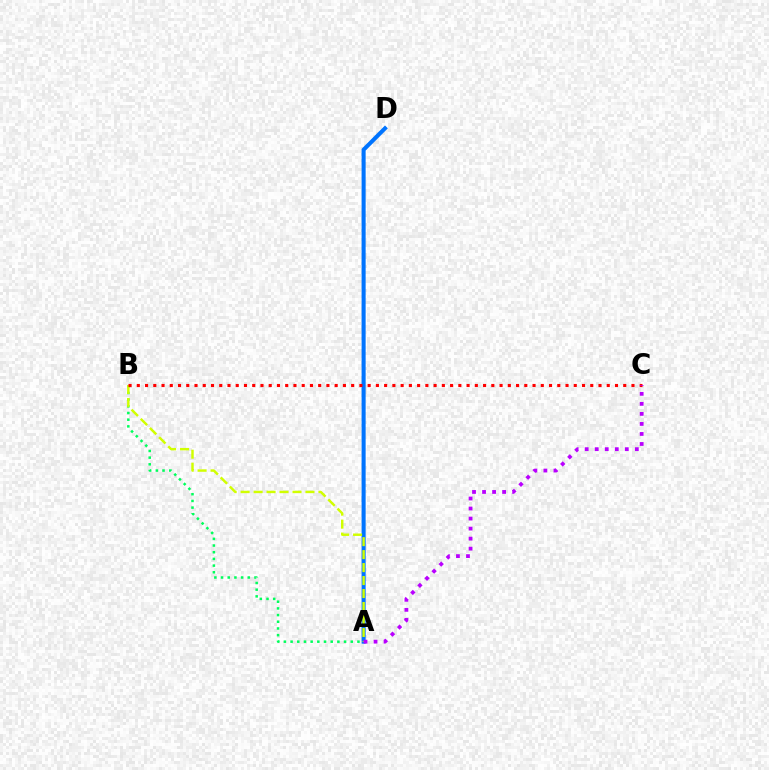{('A', 'D'): [{'color': '#0074ff', 'line_style': 'solid', 'thickness': 2.92}], ('A', 'B'): [{'color': '#00ff5c', 'line_style': 'dotted', 'thickness': 1.82}, {'color': '#d1ff00', 'line_style': 'dashed', 'thickness': 1.76}], ('B', 'C'): [{'color': '#ff0000', 'line_style': 'dotted', 'thickness': 2.24}], ('A', 'C'): [{'color': '#b900ff', 'line_style': 'dotted', 'thickness': 2.72}]}